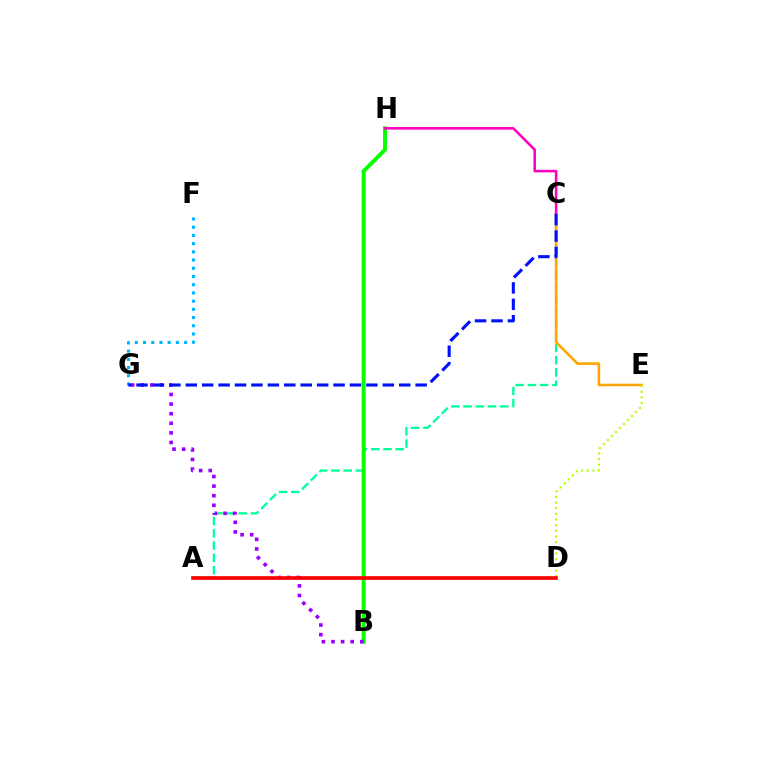{('F', 'G'): [{'color': '#00b5ff', 'line_style': 'dotted', 'thickness': 2.23}], ('A', 'C'): [{'color': '#00ff9d', 'line_style': 'dashed', 'thickness': 1.66}], ('C', 'E'): [{'color': '#ffa500', 'line_style': 'solid', 'thickness': 1.86}], ('B', 'H'): [{'color': '#08ff00', 'line_style': 'solid', 'thickness': 2.81}], ('D', 'E'): [{'color': '#b3ff00', 'line_style': 'dotted', 'thickness': 1.54}], ('B', 'G'): [{'color': '#9b00ff', 'line_style': 'dotted', 'thickness': 2.61}], ('C', 'H'): [{'color': '#ff00bd', 'line_style': 'solid', 'thickness': 1.86}], ('A', 'D'): [{'color': '#ff0000', 'line_style': 'solid', 'thickness': 2.62}], ('C', 'G'): [{'color': '#0010ff', 'line_style': 'dashed', 'thickness': 2.23}]}